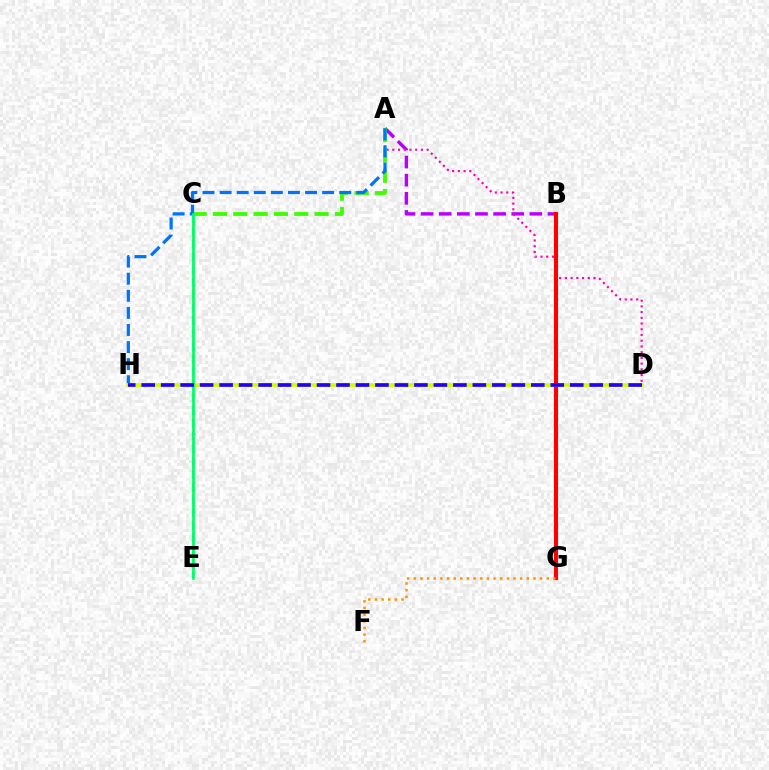{('A', 'B'): [{'color': '#b900ff', 'line_style': 'dashed', 'thickness': 2.46}], ('C', 'E'): [{'color': '#00fff6', 'line_style': 'dashed', 'thickness': 1.74}, {'color': '#00ff5c', 'line_style': 'solid', 'thickness': 1.94}], ('A', 'D'): [{'color': '#ff00ac', 'line_style': 'dotted', 'thickness': 1.56}], ('A', 'C'): [{'color': '#3dff00', 'line_style': 'dashed', 'thickness': 2.76}], ('B', 'G'): [{'color': '#ff0000', 'line_style': 'solid', 'thickness': 2.95}], ('A', 'H'): [{'color': '#0074ff', 'line_style': 'dashed', 'thickness': 2.32}], ('D', 'H'): [{'color': '#d1ff00', 'line_style': 'solid', 'thickness': 2.69}, {'color': '#2500ff', 'line_style': 'dashed', 'thickness': 2.65}], ('F', 'G'): [{'color': '#ff9400', 'line_style': 'dotted', 'thickness': 1.81}]}